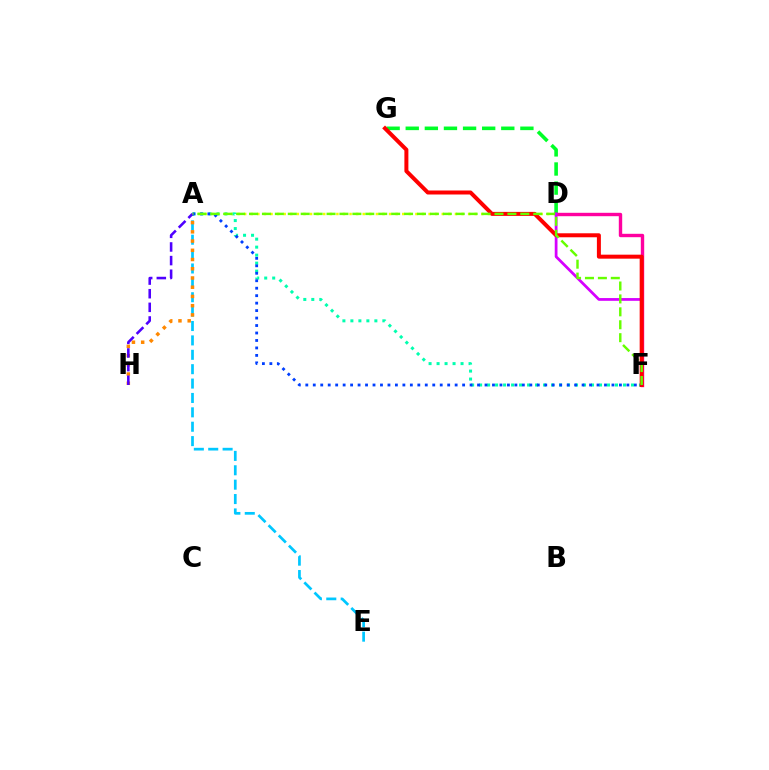{('A', 'D'): [{'color': '#eeff00', 'line_style': 'dotted', 'thickness': 1.79}], ('A', 'F'): [{'color': '#00ffaf', 'line_style': 'dotted', 'thickness': 2.17}, {'color': '#003fff', 'line_style': 'dotted', 'thickness': 2.03}, {'color': '#66ff00', 'line_style': 'dashed', 'thickness': 1.76}], ('D', 'G'): [{'color': '#00ff27', 'line_style': 'dashed', 'thickness': 2.6}], ('D', 'F'): [{'color': '#ff00a0', 'line_style': 'solid', 'thickness': 2.44}, {'color': '#d600ff', 'line_style': 'solid', 'thickness': 1.98}], ('A', 'E'): [{'color': '#00c7ff', 'line_style': 'dashed', 'thickness': 1.95}], ('A', 'H'): [{'color': '#ff8800', 'line_style': 'dotted', 'thickness': 2.51}, {'color': '#4f00ff', 'line_style': 'dashed', 'thickness': 1.85}], ('F', 'G'): [{'color': '#ff0000', 'line_style': 'solid', 'thickness': 2.88}]}